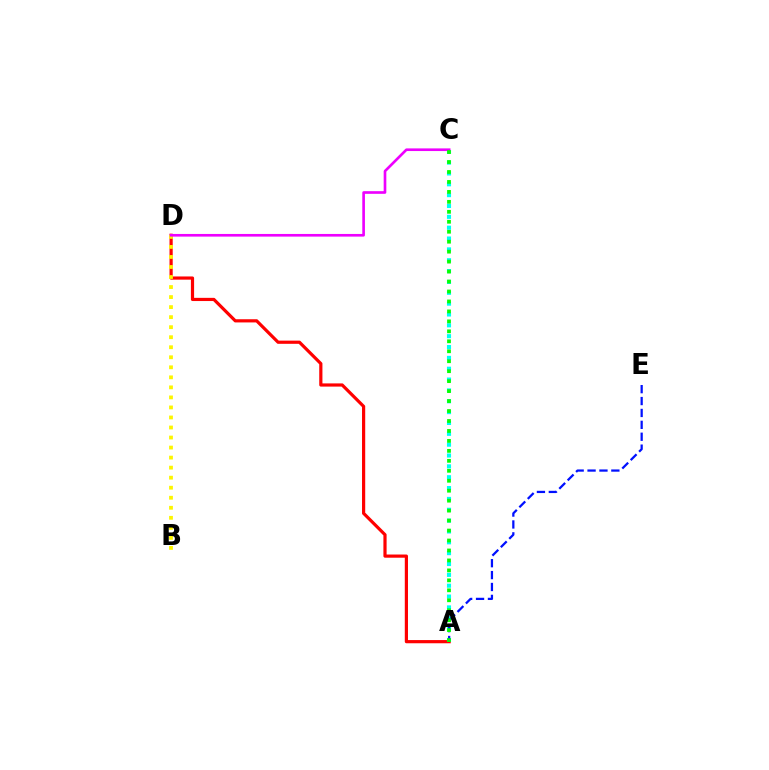{('A', 'D'): [{'color': '#ff0000', 'line_style': 'solid', 'thickness': 2.3}], ('B', 'D'): [{'color': '#fcf500', 'line_style': 'dotted', 'thickness': 2.73}], ('A', 'C'): [{'color': '#00fff6', 'line_style': 'dotted', 'thickness': 2.95}, {'color': '#08ff00', 'line_style': 'dotted', 'thickness': 2.71}], ('C', 'D'): [{'color': '#ee00ff', 'line_style': 'solid', 'thickness': 1.91}], ('A', 'E'): [{'color': '#0010ff', 'line_style': 'dashed', 'thickness': 1.62}]}